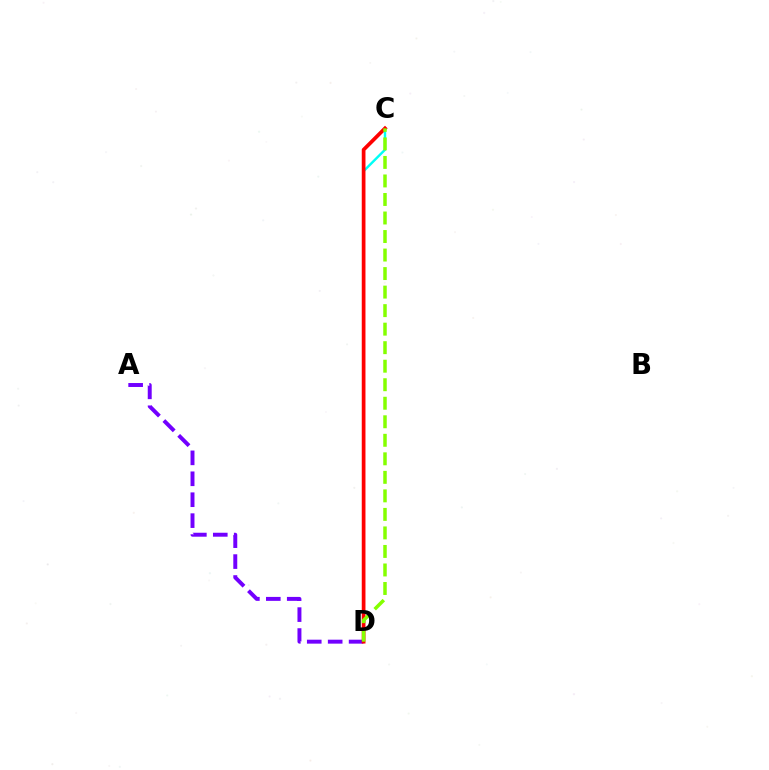{('C', 'D'): [{'color': '#00fff6', 'line_style': 'solid', 'thickness': 1.74}, {'color': '#ff0000', 'line_style': 'solid', 'thickness': 2.67}, {'color': '#84ff00', 'line_style': 'dashed', 'thickness': 2.52}], ('A', 'D'): [{'color': '#7200ff', 'line_style': 'dashed', 'thickness': 2.84}]}